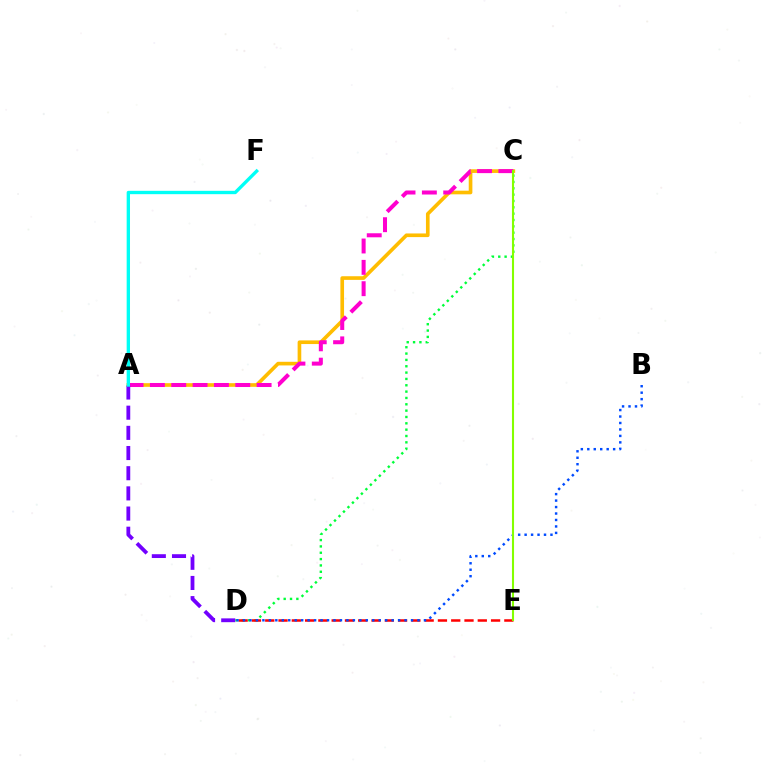{('A', 'C'): [{'color': '#ffbd00', 'line_style': 'solid', 'thickness': 2.63}, {'color': '#ff00cf', 'line_style': 'dashed', 'thickness': 2.9}], ('C', 'D'): [{'color': '#00ff39', 'line_style': 'dotted', 'thickness': 1.72}], ('D', 'E'): [{'color': '#ff0000', 'line_style': 'dashed', 'thickness': 1.8}], ('B', 'D'): [{'color': '#004bff', 'line_style': 'dotted', 'thickness': 1.76}], ('A', 'D'): [{'color': '#7200ff', 'line_style': 'dashed', 'thickness': 2.74}], ('C', 'E'): [{'color': '#84ff00', 'line_style': 'solid', 'thickness': 1.5}], ('A', 'F'): [{'color': '#00fff6', 'line_style': 'solid', 'thickness': 2.4}]}